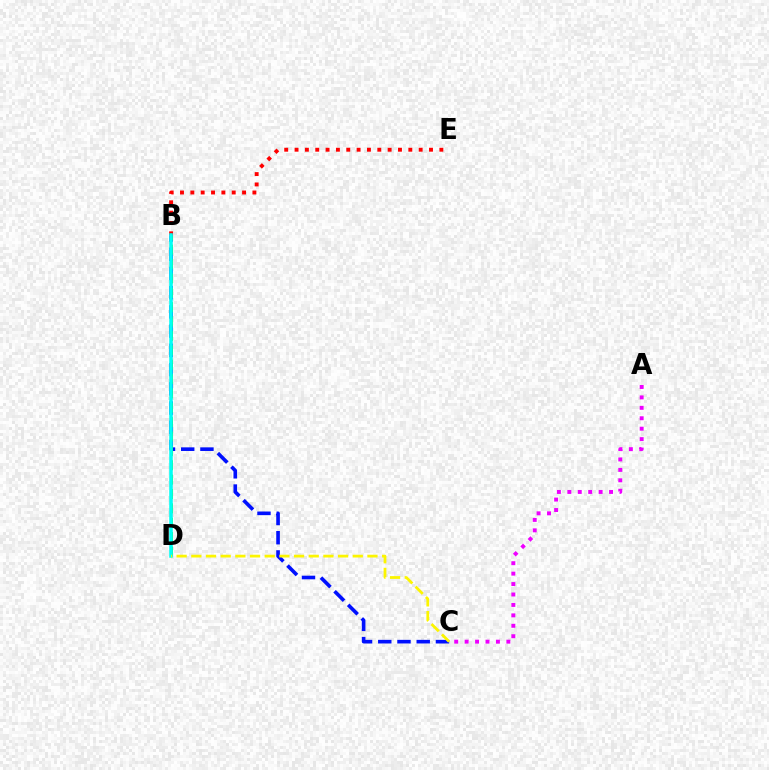{('B', 'C'): [{'color': '#0010ff', 'line_style': 'dashed', 'thickness': 2.61}], ('B', 'E'): [{'color': '#ff0000', 'line_style': 'dotted', 'thickness': 2.81}], ('B', 'D'): [{'color': '#08ff00', 'line_style': 'dashed', 'thickness': 1.95}, {'color': '#00fff6', 'line_style': 'solid', 'thickness': 2.54}], ('C', 'D'): [{'color': '#fcf500', 'line_style': 'dashed', 'thickness': 1.99}], ('A', 'C'): [{'color': '#ee00ff', 'line_style': 'dotted', 'thickness': 2.83}]}